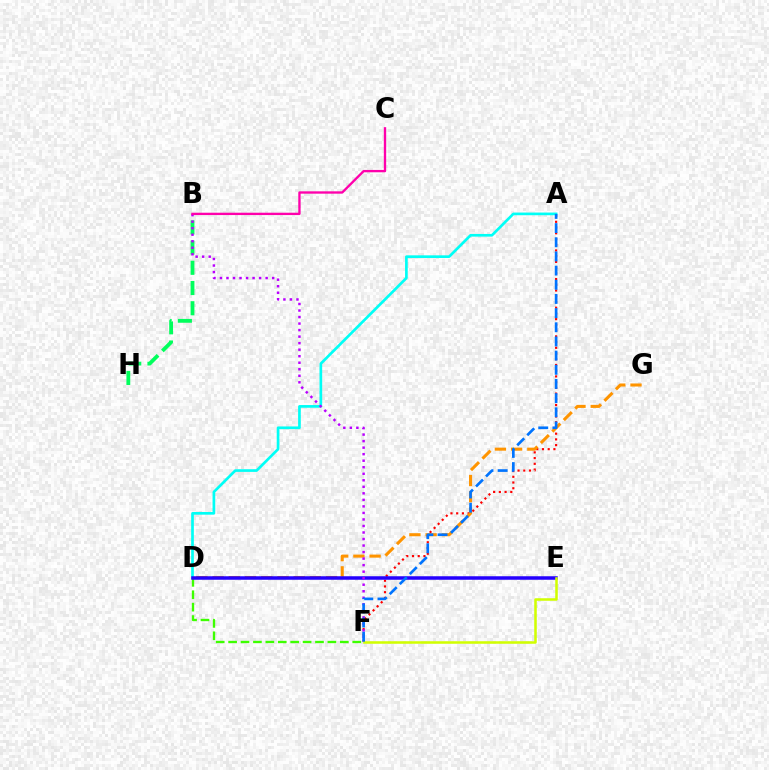{('A', 'D'): [{'color': '#00fff6', 'line_style': 'solid', 'thickness': 1.93}], ('A', 'F'): [{'color': '#ff0000', 'line_style': 'dotted', 'thickness': 1.56}, {'color': '#0074ff', 'line_style': 'dashed', 'thickness': 1.93}], ('D', 'G'): [{'color': '#ff9400', 'line_style': 'dashed', 'thickness': 2.2}], ('D', 'F'): [{'color': '#3dff00', 'line_style': 'dashed', 'thickness': 1.69}], ('D', 'E'): [{'color': '#2500ff', 'line_style': 'solid', 'thickness': 2.53}], ('B', 'H'): [{'color': '#00ff5c', 'line_style': 'dashed', 'thickness': 2.75}], ('B', 'F'): [{'color': '#b900ff', 'line_style': 'dotted', 'thickness': 1.77}], ('E', 'F'): [{'color': '#d1ff00', 'line_style': 'solid', 'thickness': 1.82}], ('B', 'C'): [{'color': '#ff00ac', 'line_style': 'solid', 'thickness': 1.69}]}